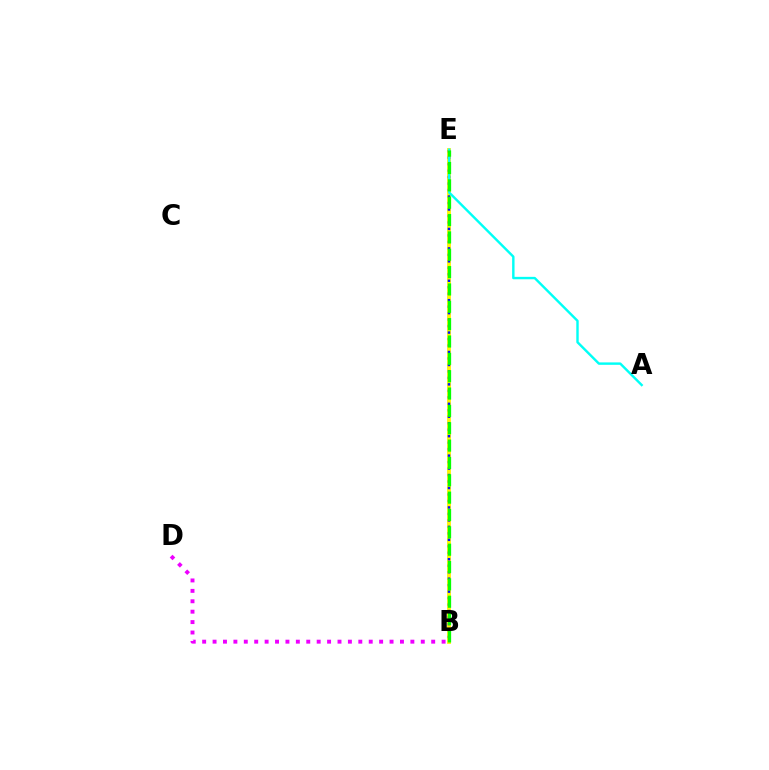{('B', 'E'): [{'color': '#ff0000', 'line_style': 'dashed', 'thickness': 1.61}, {'color': '#fcf500', 'line_style': 'solid', 'thickness': 2.75}, {'color': '#0010ff', 'line_style': 'dotted', 'thickness': 1.76}, {'color': '#08ff00', 'line_style': 'dashed', 'thickness': 2.36}], ('B', 'D'): [{'color': '#ee00ff', 'line_style': 'dotted', 'thickness': 2.83}], ('A', 'E'): [{'color': '#00fff6', 'line_style': 'solid', 'thickness': 1.74}]}